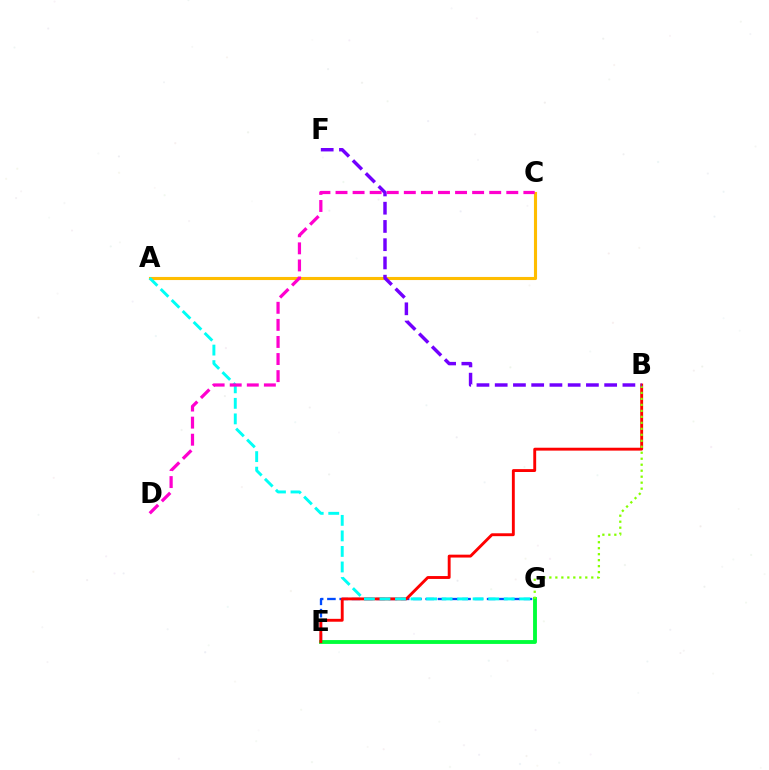{('E', 'G'): [{'color': '#004bff', 'line_style': 'dashed', 'thickness': 1.67}, {'color': '#00ff39', 'line_style': 'solid', 'thickness': 2.78}], ('A', 'C'): [{'color': '#ffbd00', 'line_style': 'solid', 'thickness': 2.23}], ('B', 'E'): [{'color': '#ff0000', 'line_style': 'solid', 'thickness': 2.08}], ('A', 'G'): [{'color': '#00fff6', 'line_style': 'dashed', 'thickness': 2.11}], ('B', 'G'): [{'color': '#84ff00', 'line_style': 'dotted', 'thickness': 1.63}], ('B', 'F'): [{'color': '#7200ff', 'line_style': 'dashed', 'thickness': 2.48}], ('C', 'D'): [{'color': '#ff00cf', 'line_style': 'dashed', 'thickness': 2.32}]}